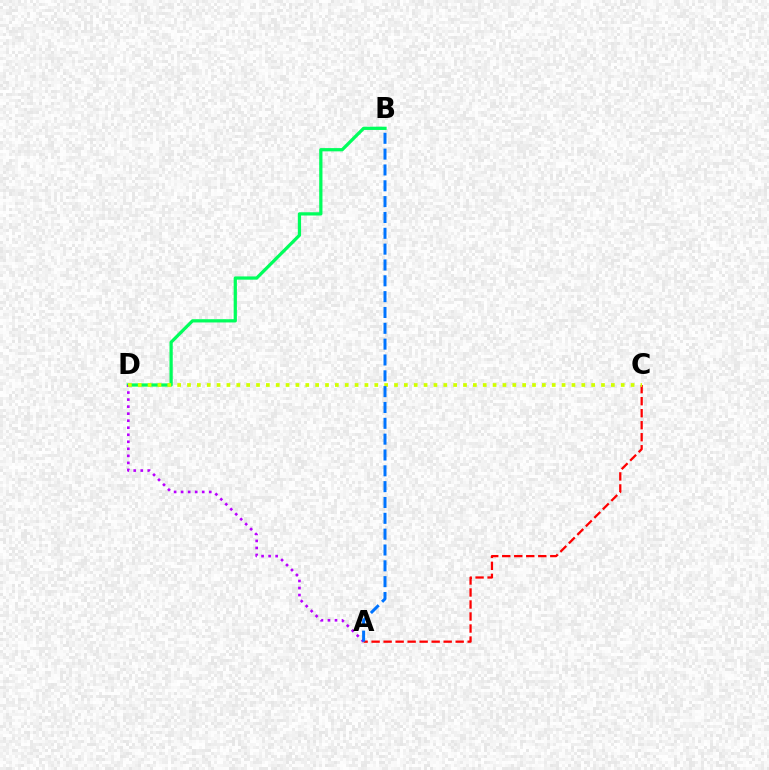{('B', 'D'): [{'color': '#00ff5c', 'line_style': 'solid', 'thickness': 2.34}], ('A', 'D'): [{'color': '#b900ff', 'line_style': 'dotted', 'thickness': 1.91}], ('A', 'C'): [{'color': '#ff0000', 'line_style': 'dashed', 'thickness': 1.63}], ('C', 'D'): [{'color': '#d1ff00', 'line_style': 'dotted', 'thickness': 2.68}], ('A', 'B'): [{'color': '#0074ff', 'line_style': 'dashed', 'thickness': 2.15}]}